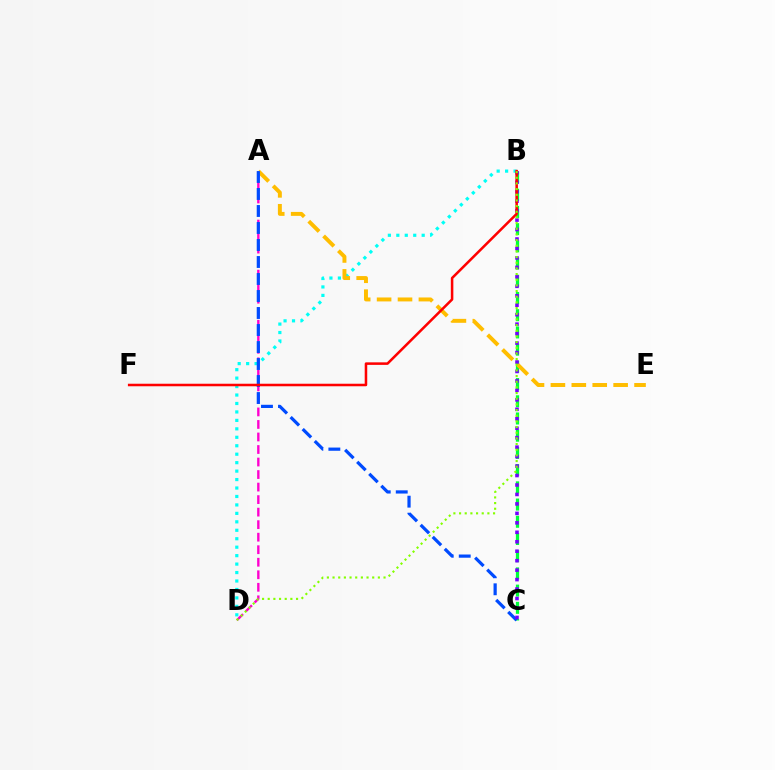{('B', 'D'): [{'color': '#00fff6', 'line_style': 'dotted', 'thickness': 2.3}, {'color': '#84ff00', 'line_style': 'dotted', 'thickness': 1.54}], ('B', 'C'): [{'color': '#00ff39', 'line_style': 'dashed', 'thickness': 2.34}, {'color': '#7200ff', 'line_style': 'dotted', 'thickness': 2.57}], ('A', 'D'): [{'color': '#ff00cf', 'line_style': 'dashed', 'thickness': 1.7}], ('A', 'E'): [{'color': '#ffbd00', 'line_style': 'dashed', 'thickness': 2.84}], ('A', 'C'): [{'color': '#004bff', 'line_style': 'dashed', 'thickness': 2.31}], ('B', 'F'): [{'color': '#ff0000', 'line_style': 'solid', 'thickness': 1.82}]}